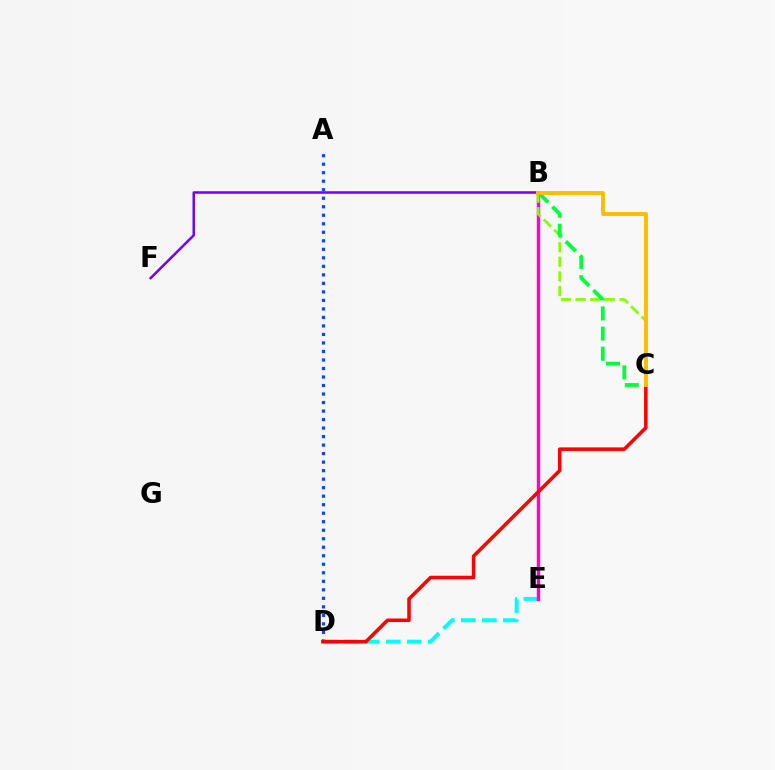{('B', 'F'): [{'color': '#7200ff', 'line_style': 'solid', 'thickness': 1.83}], ('A', 'D'): [{'color': '#004bff', 'line_style': 'dotted', 'thickness': 2.31}], ('D', 'E'): [{'color': '#00fff6', 'line_style': 'dashed', 'thickness': 2.85}], ('B', 'E'): [{'color': '#ff00cf', 'line_style': 'solid', 'thickness': 2.47}], ('B', 'C'): [{'color': '#84ff00', 'line_style': 'dashed', 'thickness': 1.99}, {'color': '#00ff39', 'line_style': 'dashed', 'thickness': 2.73}, {'color': '#ffbd00', 'line_style': 'solid', 'thickness': 2.81}], ('C', 'D'): [{'color': '#ff0000', 'line_style': 'solid', 'thickness': 2.55}]}